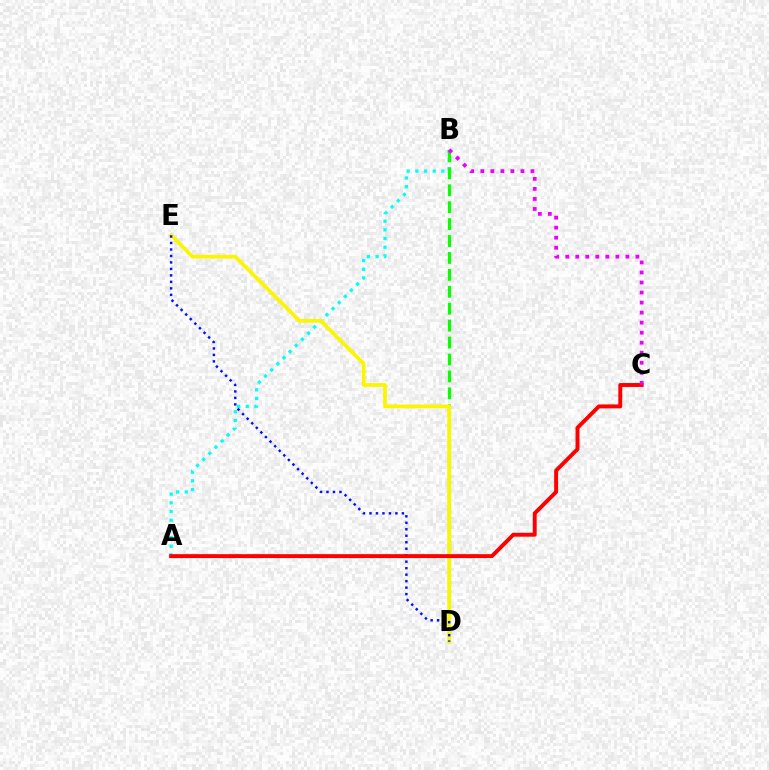{('A', 'B'): [{'color': '#00fff6', 'line_style': 'dotted', 'thickness': 2.36}], ('B', 'D'): [{'color': '#08ff00', 'line_style': 'dashed', 'thickness': 2.3}], ('D', 'E'): [{'color': '#fcf500', 'line_style': 'solid', 'thickness': 2.69}, {'color': '#0010ff', 'line_style': 'dotted', 'thickness': 1.76}], ('A', 'C'): [{'color': '#ff0000', 'line_style': 'solid', 'thickness': 2.83}], ('B', 'C'): [{'color': '#ee00ff', 'line_style': 'dotted', 'thickness': 2.72}]}